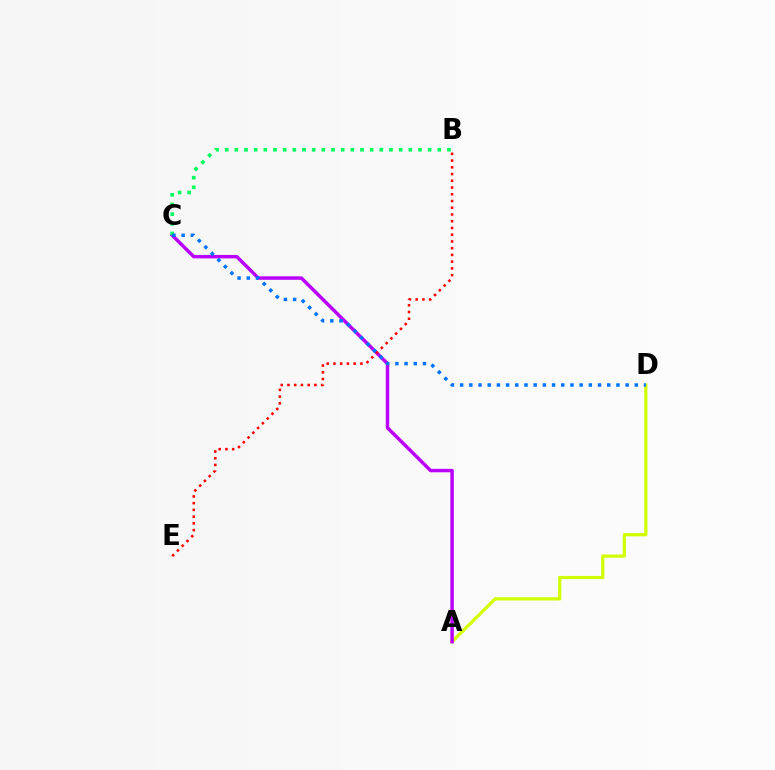{('A', 'D'): [{'color': '#d1ff00', 'line_style': 'solid', 'thickness': 2.32}], ('A', 'C'): [{'color': '#b900ff', 'line_style': 'solid', 'thickness': 2.49}], ('B', 'C'): [{'color': '#00ff5c', 'line_style': 'dotted', 'thickness': 2.63}], ('C', 'D'): [{'color': '#0074ff', 'line_style': 'dotted', 'thickness': 2.5}], ('B', 'E'): [{'color': '#ff0000', 'line_style': 'dotted', 'thickness': 1.83}]}